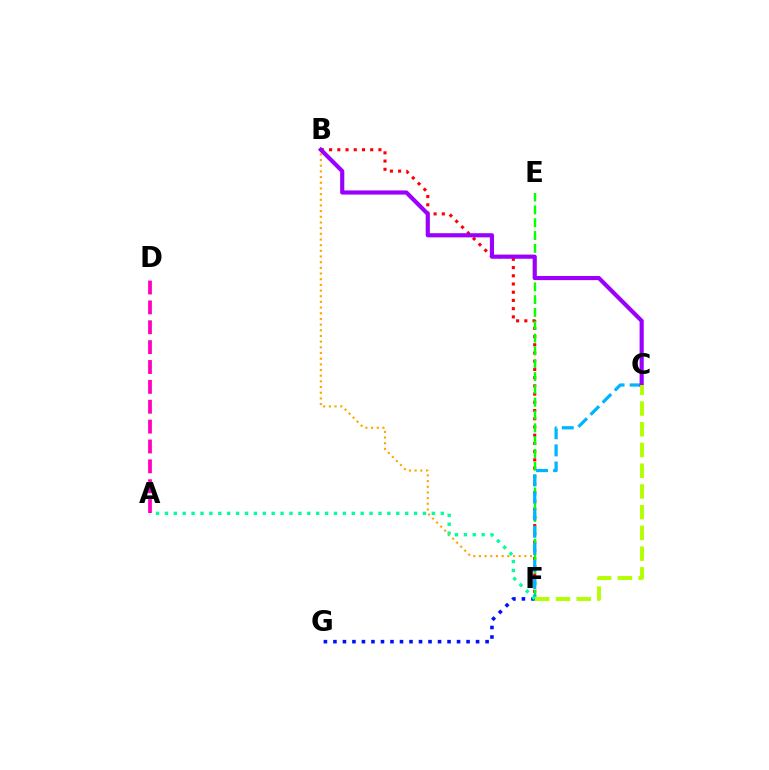{('B', 'F'): [{'color': '#ffa500', 'line_style': 'dotted', 'thickness': 1.54}, {'color': '#ff0000', 'line_style': 'dotted', 'thickness': 2.23}], ('E', 'F'): [{'color': '#08ff00', 'line_style': 'dashed', 'thickness': 1.74}], ('C', 'F'): [{'color': '#00b5ff', 'line_style': 'dashed', 'thickness': 2.33}, {'color': '#b3ff00', 'line_style': 'dashed', 'thickness': 2.82}], ('B', 'C'): [{'color': '#9b00ff', 'line_style': 'solid', 'thickness': 2.99}], ('F', 'G'): [{'color': '#0010ff', 'line_style': 'dotted', 'thickness': 2.58}], ('A', 'F'): [{'color': '#00ff9d', 'line_style': 'dotted', 'thickness': 2.42}], ('A', 'D'): [{'color': '#ff00bd', 'line_style': 'dashed', 'thickness': 2.7}]}